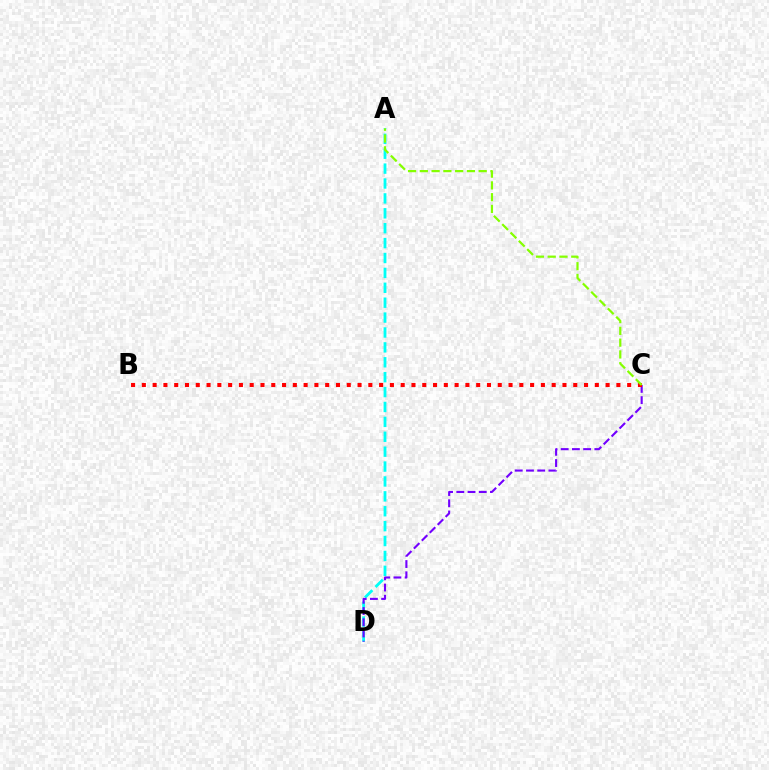{('A', 'D'): [{'color': '#00fff6', 'line_style': 'dashed', 'thickness': 2.02}], ('C', 'D'): [{'color': '#7200ff', 'line_style': 'dashed', 'thickness': 1.52}], ('B', 'C'): [{'color': '#ff0000', 'line_style': 'dotted', 'thickness': 2.93}], ('A', 'C'): [{'color': '#84ff00', 'line_style': 'dashed', 'thickness': 1.6}]}